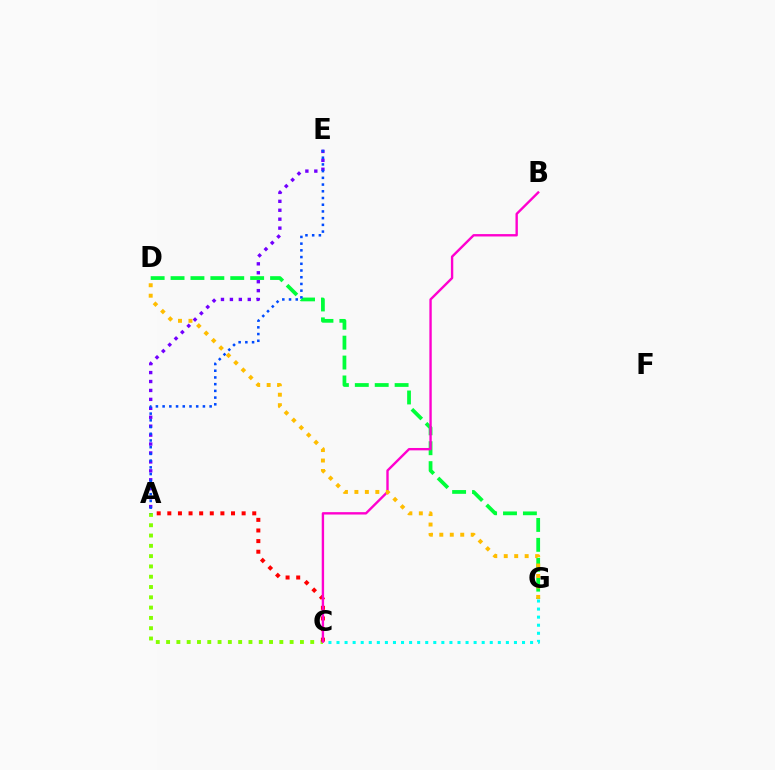{('C', 'G'): [{'color': '#00fff6', 'line_style': 'dotted', 'thickness': 2.19}], ('A', 'C'): [{'color': '#84ff00', 'line_style': 'dotted', 'thickness': 2.8}, {'color': '#ff0000', 'line_style': 'dotted', 'thickness': 2.88}], ('A', 'E'): [{'color': '#7200ff', 'line_style': 'dotted', 'thickness': 2.43}, {'color': '#004bff', 'line_style': 'dotted', 'thickness': 1.82}], ('D', 'G'): [{'color': '#00ff39', 'line_style': 'dashed', 'thickness': 2.7}, {'color': '#ffbd00', 'line_style': 'dotted', 'thickness': 2.84}], ('B', 'C'): [{'color': '#ff00cf', 'line_style': 'solid', 'thickness': 1.71}]}